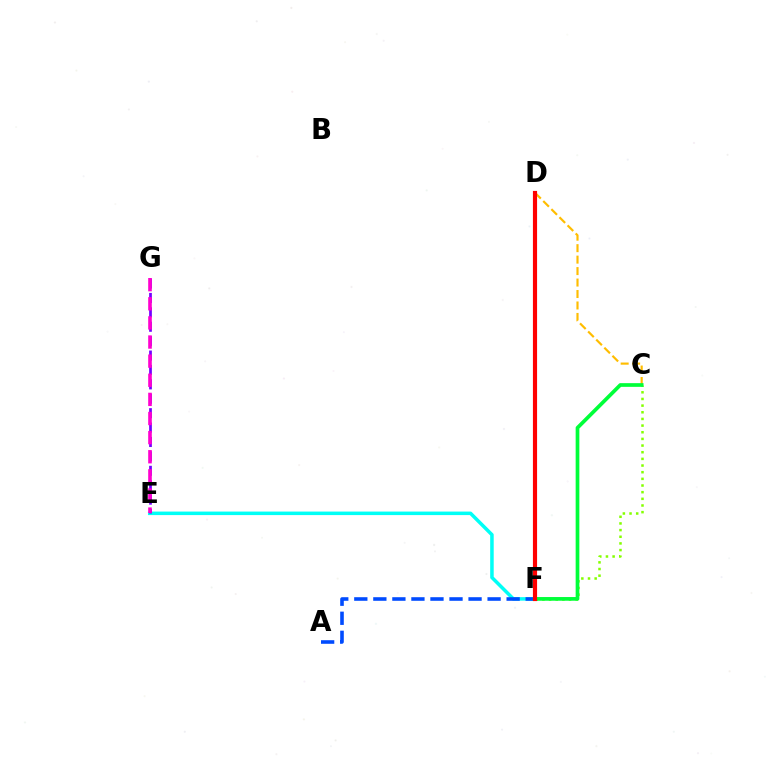{('E', 'F'): [{'color': '#00fff6', 'line_style': 'solid', 'thickness': 2.53}], ('C', 'D'): [{'color': '#ffbd00', 'line_style': 'dashed', 'thickness': 1.56}], ('E', 'G'): [{'color': '#7200ff', 'line_style': 'dashed', 'thickness': 1.96}, {'color': '#ff00cf', 'line_style': 'dashed', 'thickness': 2.6}], ('A', 'F'): [{'color': '#004bff', 'line_style': 'dashed', 'thickness': 2.59}], ('C', 'F'): [{'color': '#84ff00', 'line_style': 'dotted', 'thickness': 1.81}, {'color': '#00ff39', 'line_style': 'solid', 'thickness': 2.66}], ('D', 'F'): [{'color': '#ff0000', 'line_style': 'solid', 'thickness': 2.99}]}